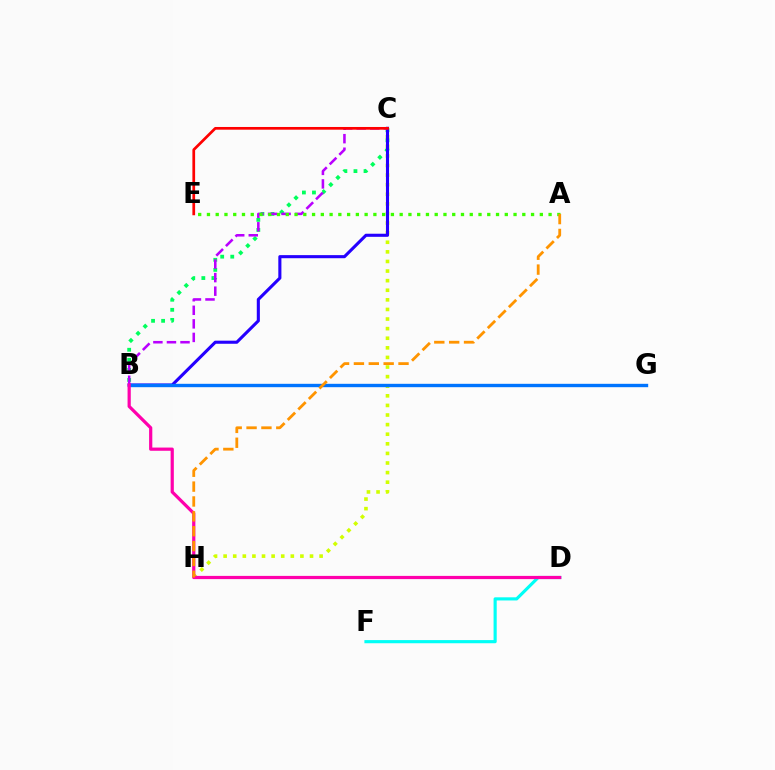{('B', 'C'): [{'color': '#00ff5c', 'line_style': 'dotted', 'thickness': 2.73}, {'color': '#2500ff', 'line_style': 'solid', 'thickness': 2.23}, {'color': '#b900ff', 'line_style': 'dashed', 'thickness': 1.84}], ('C', 'H'): [{'color': '#d1ff00', 'line_style': 'dotted', 'thickness': 2.61}], ('B', 'G'): [{'color': '#0074ff', 'line_style': 'solid', 'thickness': 2.43}], ('D', 'F'): [{'color': '#00fff6', 'line_style': 'solid', 'thickness': 2.26}], ('B', 'D'): [{'color': '#ff00ac', 'line_style': 'solid', 'thickness': 2.31}], ('C', 'E'): [{'color': '#ff0000', 'line_style': 'solid', 'thickness': 1.96}], ('A', 'E'): [{'color': '#3dff00', 'line_style': 'dotted', 'thickness': 2.38}], ('A', 'H'): [{'color': '#ff9400', 'line_style': 'dashed', 'thickness': 2.02}]}